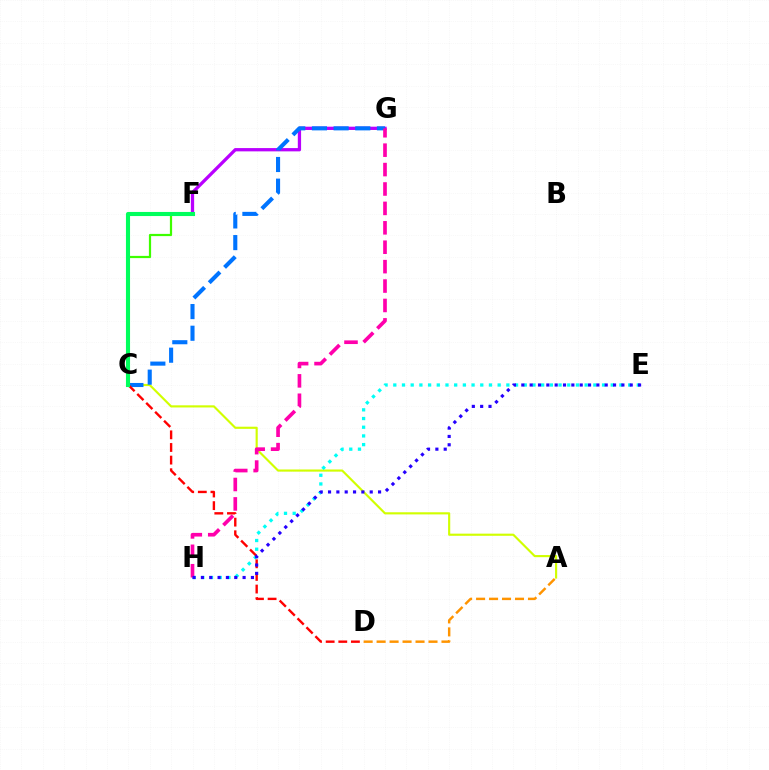{('A', 'C'): [{'color': '#d1ff00', 'line_style': 'solid', 'thickness': 1.55}], ('F', 'G'): [{'color': '#b900ff', 'line_style': 'solid', 'thickness': 2.36}], ('C', 'F'): [{'color': '#3dff00', 'line_style': 'solid', 'thickness': 1.6}, {'color': '#00ff5c', 'line_style': 'solid', 'thickness': 2.96}], ('C', 'G'): [{'color': '#0074ff', 'line_style': 'dashed', 'thickness': 2.94}], ('E', 'H'): [{'color': '#00fff6', 'line_style': 'dotted', 'thickness': 2.36}, {'color': '#2500ff', 'line_style': 'dotted', 'thickness': 2.27}], ('C', 'D'): [{'color': '#ff0000', 'line_style': 'dashed', 'thickness': 1.72}], ('G', 'H'): [{'color': '#ff00ac', 'line_style': 'dashed', 'thickness': 2.64}], ('A', 'D'): [{'color': '#ff9400', 'line_style': 'dashed', 'thickness': 1.76}]}